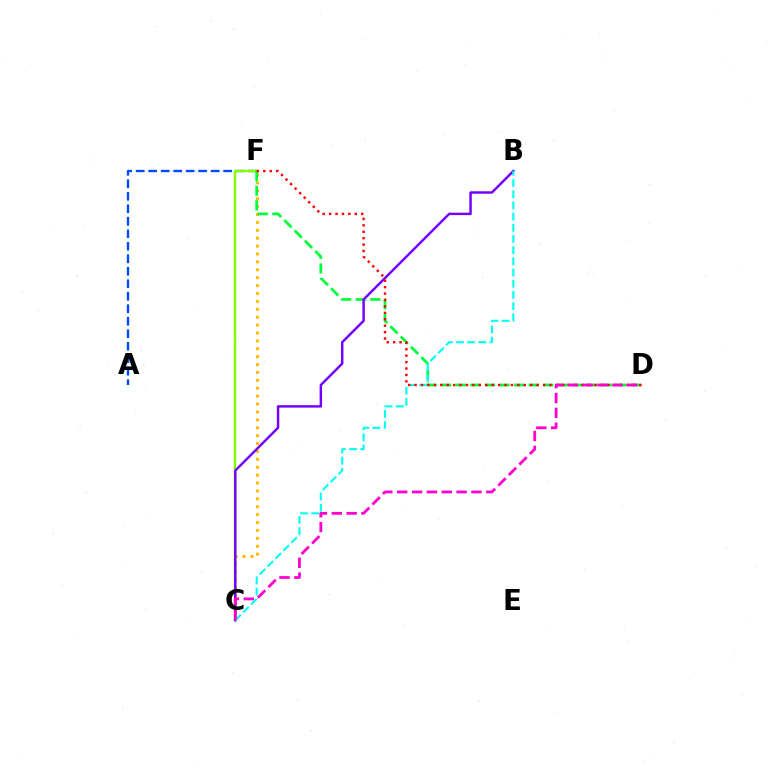{('A', 'F'): [{'color': '#004bff', 'line_style': 'dashed', 'thickness': 1.7}], ('C', 'F'): [{'color': '#84ff00', 'line_style': 'solid', 'thickness': 1.76}, {'color': '#ffbd00', 'line_style': 'dotted', 'thickness': 2.15}], ('D', 'F'): [{'color': '#00ff39', 'line_style': 'dashed', 'thickness': 1.98}, {'color': '#ff0000', 'line_style': 'dotted', 'thickness': 1.75}], ('B', 'C'): [{'color': '#7200ff', 'line_style': 'solid', 'thickness': 1.76}, {'color': '#00fff6', 'line_style': 'dashed', 'thickness': 1.52}], ('C', 'D'): [{'color': '#ff00cf', 'line_style': 'dashed', 'thickness': 2.02}]}